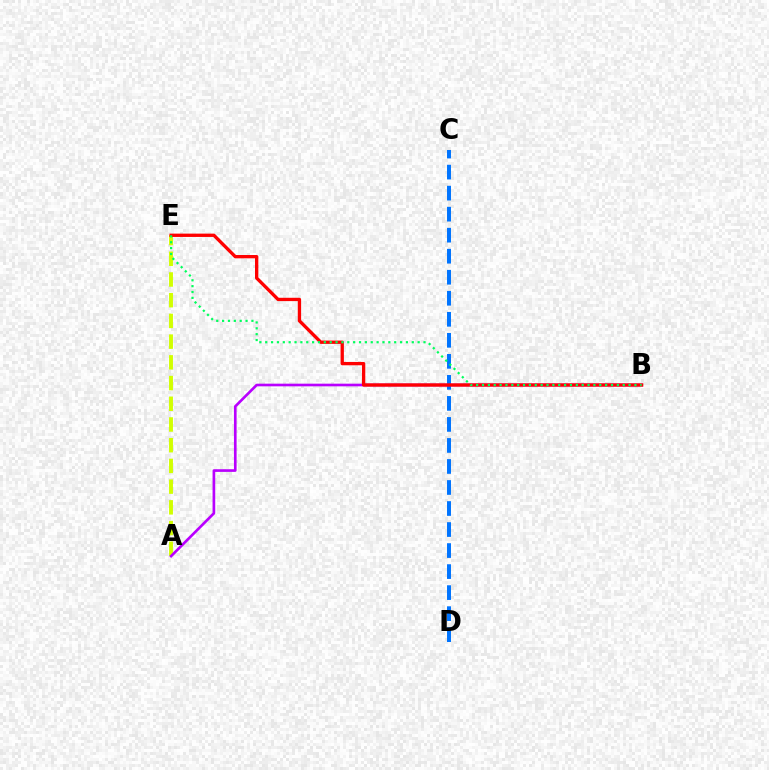{('A', 'E'): [{'color': '#d1ff00', 'line_style': 'dashed', 'thickness': 2.81}], ('C', 'D'): [{'color': '#0074ff', 'line_style': 'dashed', 'thickness': 2.86}], ('A', 'B'): [{'color': '#b900ff', 'line_style': 'solid', 'thickness': 1.91}], ('B', 'E'): [{'color': '#ff0000', 'line_style': 'solid', 'thickness': 2.39}, {'color': '#00ff5c', 'line_style': 'dotted', 'thickness': 1.59}]}